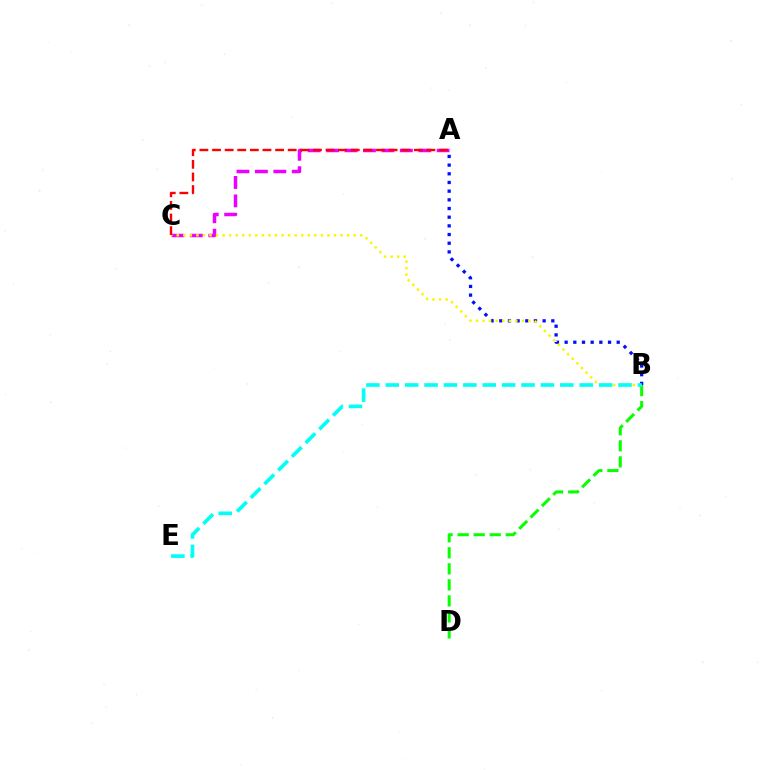{('A', 'B'): [{'color': '#0010ff', 'line_style': 'dotted', 'thickness': 2.36}], ('A', 'C'): [{'color': '#ee00ff', 'line_style': 'dashed', 'thickness': 2.5}, {'color': '#ff0000', 'line_style': 'dashed', 'thickness': 1.71}], ('B', 'D'): [{'color': '#08ff00', 'line_style': 'dashed', 'thickness': 2.18}], ('B', 'C'): [{'color': '#fcf500', 'line_style': 'dotted', 'thickness': 1.78}], ('B', 'E'): [{'color': '#00fff6', 'line_style': 'dashed', 'thickness': 2.63}]}